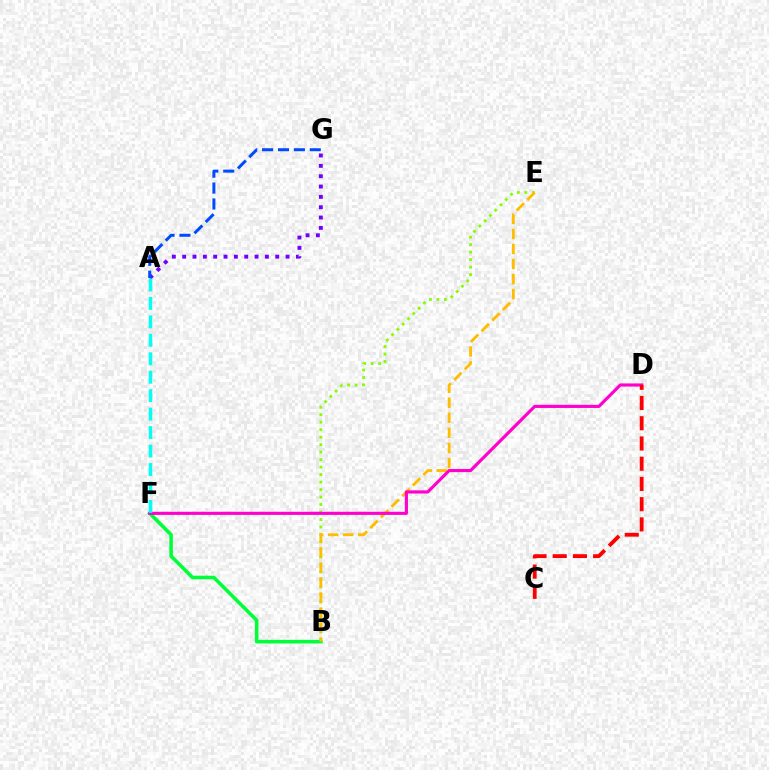{('B', 'E'): [{'color': '#84ff00', 'line_style': 'dotted', 'thickness': 2.03}, {'color': '#ffbd00', 'line_style': 'dashed', 'thickness': 2.04}], ('B', 'F'): [{'color': '#00ff39', 'line_style': 'solid', 'thickness': 2.57}], ('A', 'G'): [{'color': '#7200ff', 'line_style': 'dotted', 'thickness': 2.81}, {'color': '#004bff', 'line_style': 'dashed', 'thickness': 2.16}], ('D', 'F'): [{'color': '#ff00cf', 'line_style': 'solid', 'thickness': 2.26}], ('C', 'D'): [{'color': '#ff0000', 'line_style': 'dashed', 'thickness': 2.75}], ('A', 'F'): [{'color': '#00fff6', 'line_style': 'dashed', 'thickness': 2.51}]}